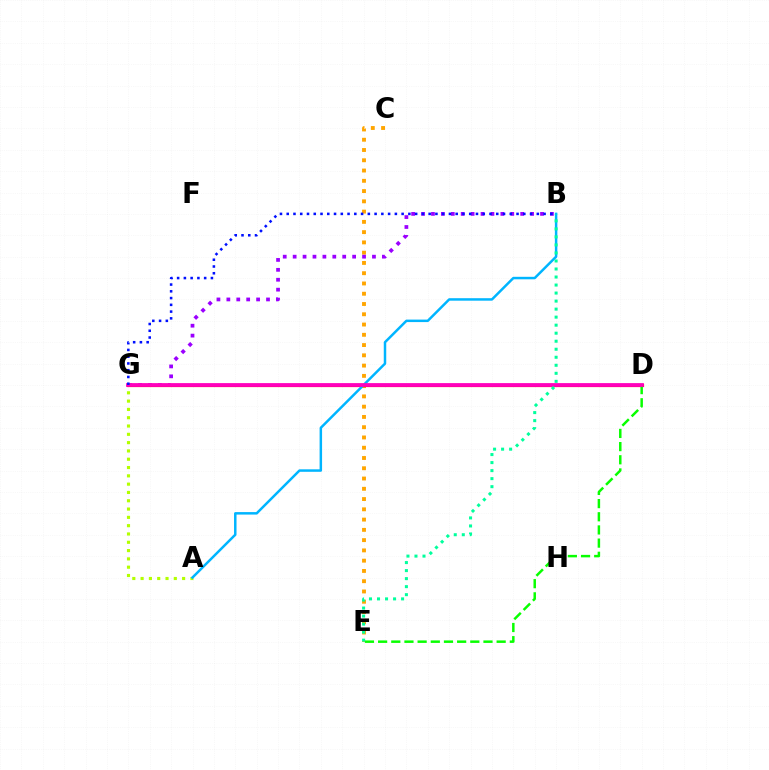{('C', 'E'): [{'color': '#ffa500', 'line_style': 'dotted', 'thickness': 2.79}], ('B', 'G'): [{'color': '#9b00ff', 'line_style': 'dotted', 'thickness': 2.69}, {'color': '#0010ff', 'line_style': 'dotted', 'thickness': 1.84}], ('D', 'G'): [{'color': '#ff0000', 'line_style': 'solid', 'thickness': 2.29}, {'color': '#ff00bd', 'line_style': 'solid', 'thickness': 2.7}], ('A', 'G'): [{'color': '#b3ff00', 'line_style': 'dotted', 'thickness': 2.26}], ('D', 'E'): [{'color': '#08ff00', 'line_style': 'dashed', 'thickness': 1.79}], ('A', 'B'): [{'color': '#00b5ff', 'line_style': 'solid', 'thickness': 1.79}], ('B', 'E'): [{'color': '#00ff9d', 'line_style': 'dotted', 'thickness': 2.18}]}